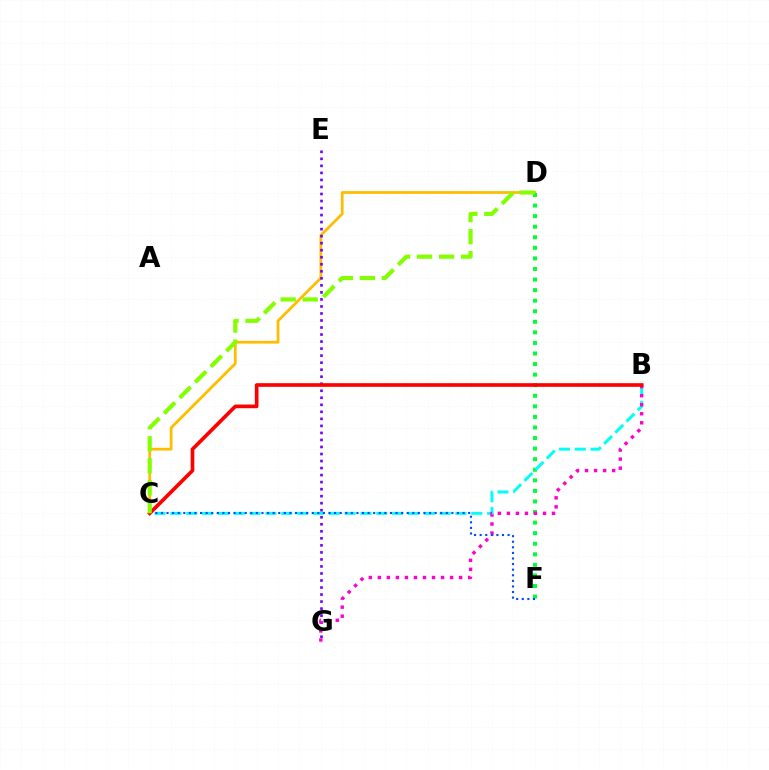{('C', 'D'): [{'color': '#ffbd00', 'line_style': 'solid', 'thickness': 1.99}, {'color': '#84ff00', 'line_style': 'dashed', 'thickness': 2.99}], ('E', 'G'): [{'color': '#7200ff', 'line_style': 'dotted', 'thickness': 1.91}], ('D', 'F'): [{'color': '#00ff39', 'line_style': 'dotted', 'thickness': 2.87}], ('B', 'C'): [{'color': '#00fff6', 'line_style': 'dashed', 'thickness': 2.15}, {'color': '#ff0000', 'line_style': 'solid', 'thickness': 2.63}], ('B', 'G'): [{'color': '#ff00cf', 'line_style': 'dotted', 'thickness': 2.45}], ('C', 'F'): [{'color': '#004bff', 'line_style': 'dotted', 'thickness': 1.52}]}